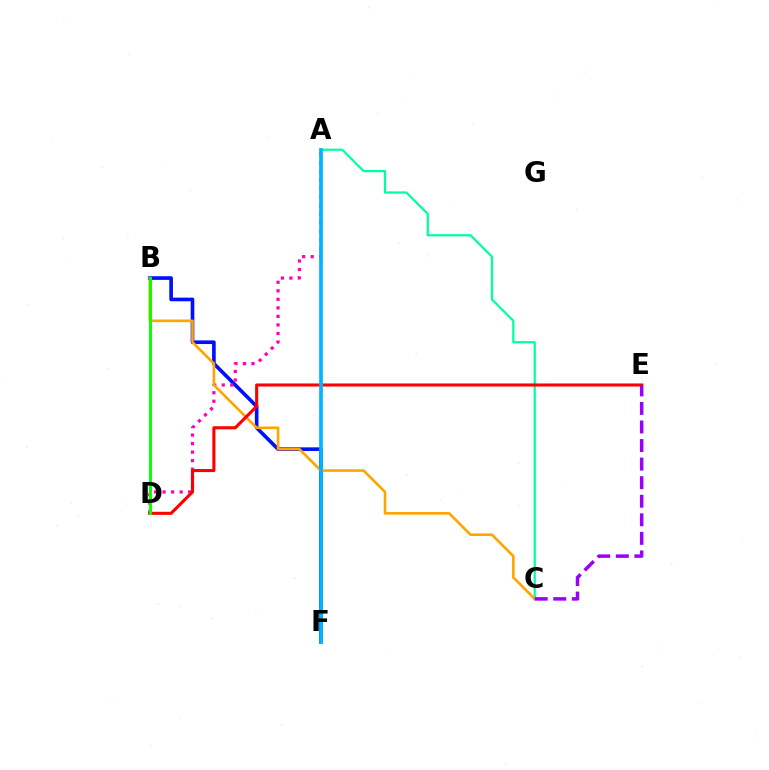{('B', 'F'): [{'color': '#0010ff', 'line_style': 'solid', 'thickness': 2.63}], ('A', 'D'): [{'color': '#ff00bd', 'line_style': 'dotted', 'thickness': 2.32}], ('B', 'D'): [{'color': '#b3ff00', 'line_style': 'dotted', 'thickness': 1.95}, {'color': '#08ff00', 'line_style': 'solid', 'thickness': 2.11}], ('A', 'C'): [{'color': '#00ff9d', 'line_style': 'solid', 'thickness': 1.6}], ('B', 'C'): [{'color': '#ffa500', 'line_style': 'solid', 'thickness': 1.89}], ('D', 'E'): [{'color': '#ff0000', 'line_style': 'solid', 'thickness': 2.22}], ('C', 'E'): [{'color': '#9b00ff', 'line_style': 'dashed', 'thickness': 2.52}], ('A', 'F'): [{'color': '#00b5ff', 'line_style': 'solid', 'thickness': 2.65}]}